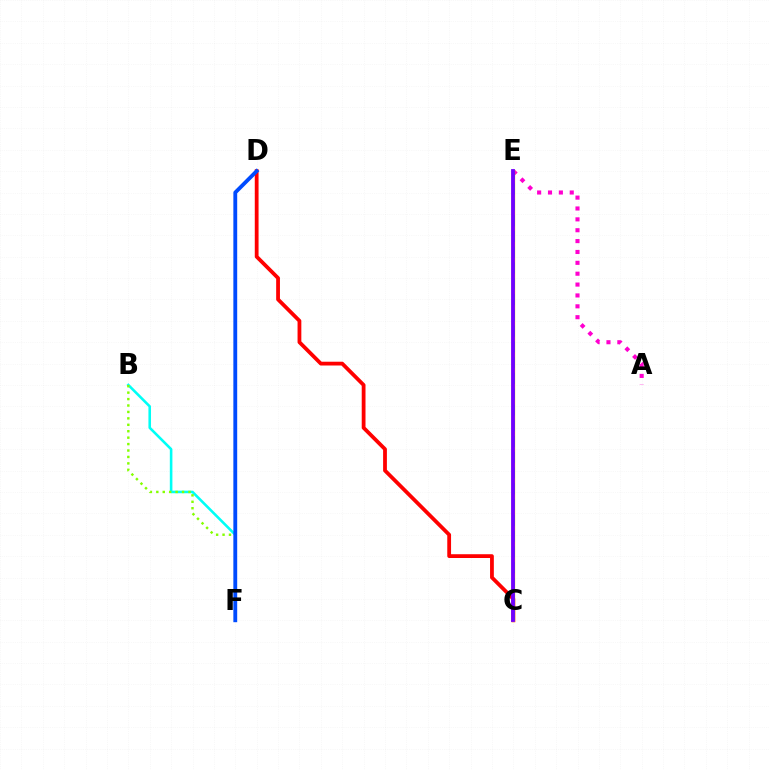{('B', 'F'): [{'color': '#00fff6', 'line_style': 'solid', 'thickness': 1.86}, {'color': '#84ff00', 'line_style': 'dotted', 'thickness': 1.75}], ('C', 'D'): [{'color': '#ff0000', 'line_style': 'solid', 'thickness': 2.73}], ('A', 'E'): [{'color': '#ff00cf', 'line_style': 'dotted', 'thickness': 2.95}], ('C', 'E'): [{'color': '#ffbd00', 'line_style': 'solid', 'thickness': 2.38}, {'color': '#00ff39', 'line_style': 'dashed', 'thickness': 2.14}, {'color': '#7200ff', 'line_style': 'solid', 'thickness': 2.74}], ('D', 'F'): [{'color': '#004bff', 'line_style': 'solid', 'thickness': 2.76}]}